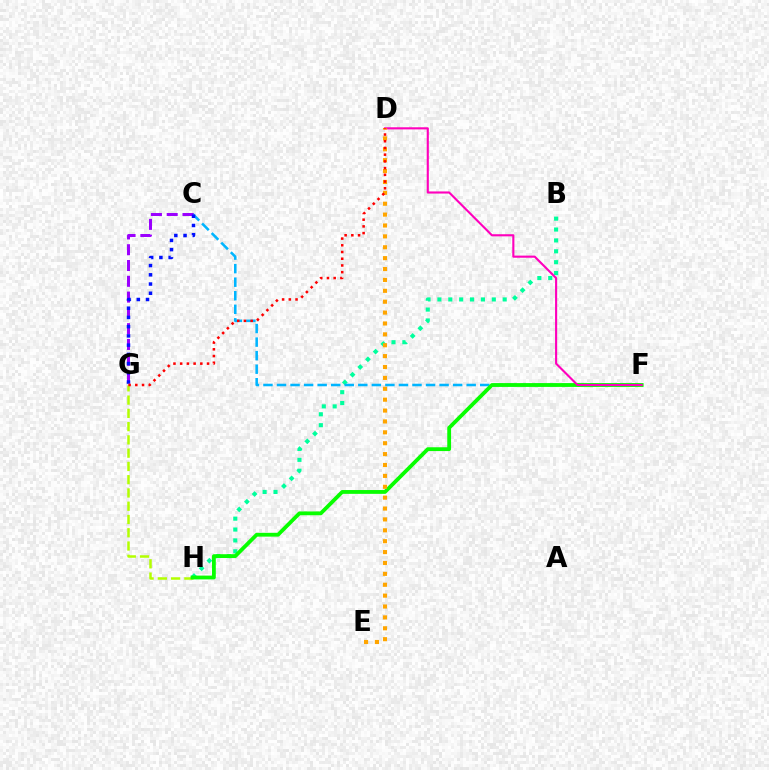{('G', 'H'): [{'color': '#b3ff00', 'line_style': 'dashed', 'thickness': 1.8}], ('B', 'H'): [{'color': '#00ff9d', 'line_style': 'dotted', 'thickness': 2.96}], ('C', 'F'): [{'color': '#00b5ff', 'line_style': 'dashed', 'thickness': 1.84}], ('F', 'H'): [{'color': '#08ff00', 'line_style': 'solid', 'thickness': 2.74}], ('C', 'G'): [{'color': '#9b00ff', 'line_style': 'dashed', 'thickness': 2.14}, {'color': '#0010ff', 'line_style': 'dotted', 'thickness': 2.51}], ('D', 'F'): [{'color': '#ff00bd', 'line_style': 'solid', 'thickness': 1.53}], ('D', 'E'): [{'color': '#ffa500', 'line_style': 'dotted', 'thickness': 2.96}], ('D', 'G'): [{'color': '#ff0000', 'line_style': 'dotted', 'thickness': 1.82}]}